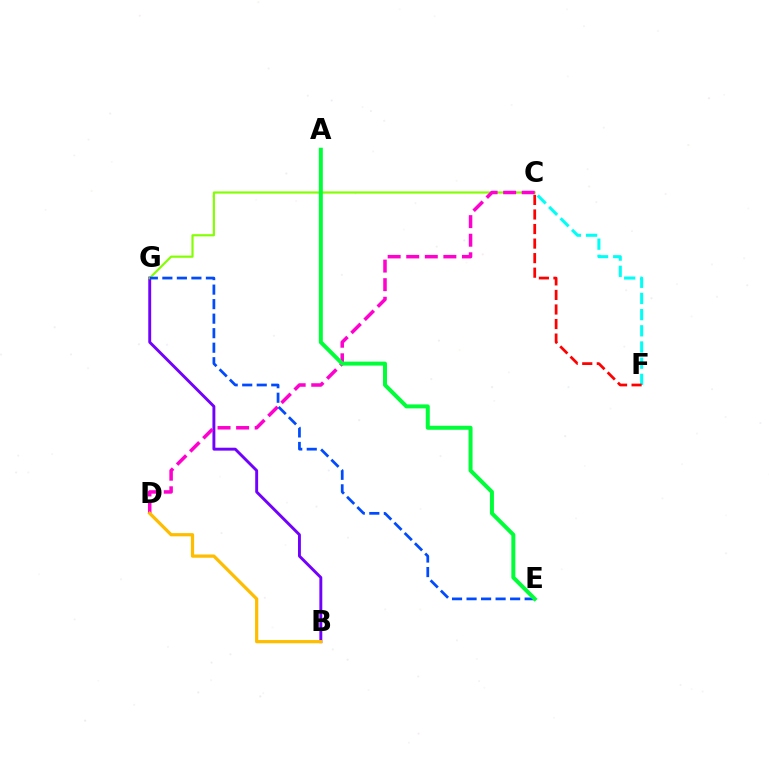{('C', 'F'): [{'color': '#00fff6', 'line_style': 'dashed', 'thickness': 2.2}, {'color': '#ff0000', 'line_style': 'dashed', 'thickness': 1.98}], ('B', 'G'): [{'color': '#7200ff', 'line_style': 'solid', 'thickness': 2.09}], ('C', 'G'): [{'color': '#84ff00', 'line_style': 'solid', 'thickness': 1.56}], ('C', 'D'): [{'color': '#ff00cf', 'line_style': 'dashed', 'thickness': 2.52}], ('E', 'G'): [{'color': '#004bff', 'line_style': 'dashed', 'thickness': 1.97}], ('A', 'E'): [{'color': '#00ff39', 'line_style': 'solid', 'thickness': 2.87}], ('B', 'D'): [{'color': '#ffbd00', 'line_style': 'solid', 'thickness': 2.32}]}